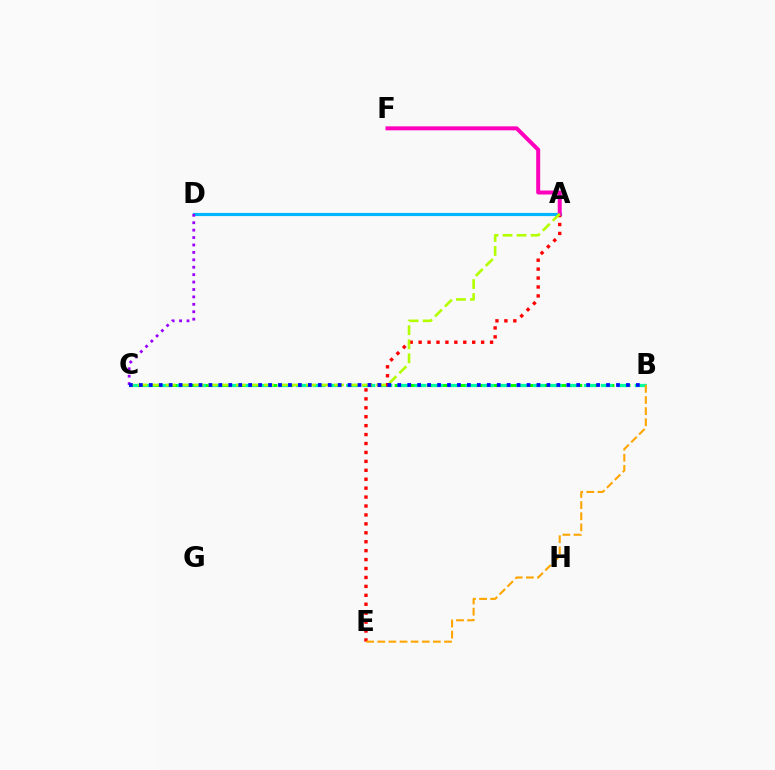{('B', 'C'): [{'color': '#08ff00', 'line_style': 'dashed', 'thickness': 2.18}, {'color': '#00ff9d', 'line_style': 'dashed', 'thickness': 2.3}, {'color': '#0010ff', 'line_style': 'dotted', 'thickness': 2.7}], ('A', 'D'): [{'color': '#00b5ff', 'line_style': 'solid', 'thickness': 2.28}], ('C', 'D'): [{'color': '#9b00ff', 'line_style': 'dotted', 'thickness': 2.02}], ('A', 'E'): [{'color': '#ff0000', 'line_style': 'dotted', 'thickness': 2.43}], ('A', 'F'): [{'color': '#ff00bd', 'line_style': 'solid', 'thickness': 2.87}], ('A', 'C'): [{'color': '#b3ff00', 'line_style': 'dashed', 'thickness': 1.91}], ('B', 'E'): [{'color': '#ffa500', 'line_style': 'dashed', 'thickness': 1.51}]}